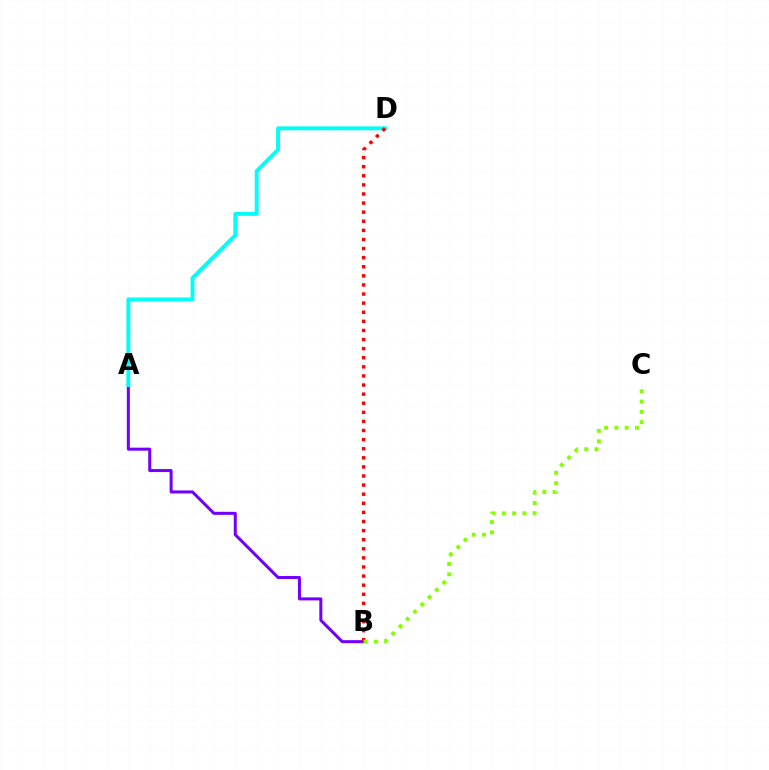{('A', 'B'): [{'color': '#7200ff', 'line_style': 'solid', 'thickness': 2.17}], ('A', 'D'): [{'color': '#00fff6', 'line_style': 'solid', 'thickness': 2.82}], ('B', 'D'): [{'color': '#ff0000', 'line_style': 'dotted', 'thickness': 2.47}], ('B', 'C'): [{'color': '#84ff00', 'line_style': 'dotted', 'thickness': 2.8}]}